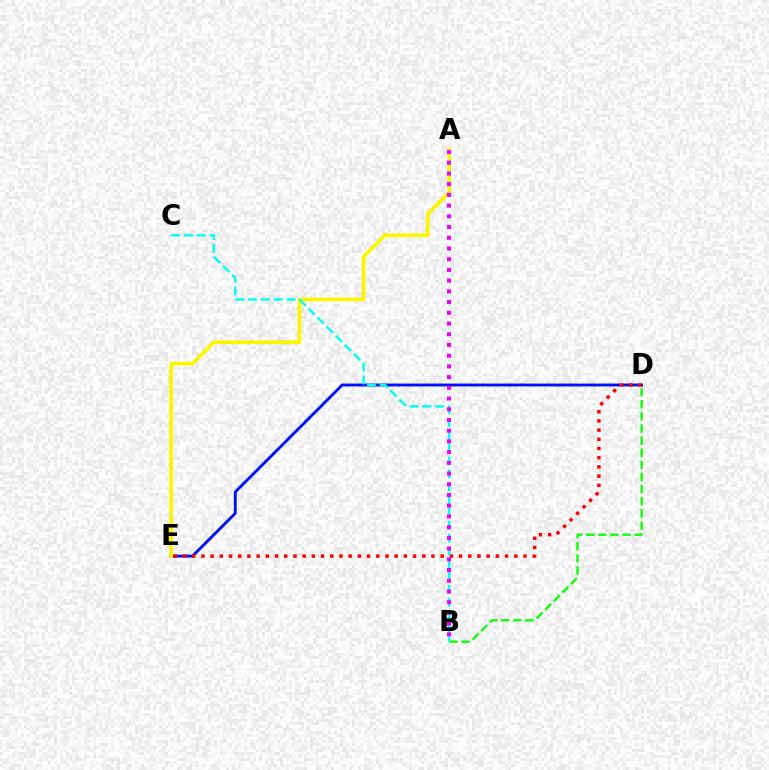{('B', 'D'): [{'color': '#08ff00', 'line_style': 'dashed', 'thickness': 1.65}], ('D', 'E'): [{'color': '#0010ff', 'line_style': 'solid', 'thickness': 2.07}, {'color': '#ff0000', 'line_style': 'dotted', 'thickness': 2.5}], ('A', 'E'): [{'color': '#fcf500', 'line_style': 'solid', 'thickness': 2.65}], ('B', 'C'): [{'color': '#00fff6', 'line_style': 'dashed', 'thickness': 1.74}], ('A', 'B'): [{'color': '#ee00ff', 'line_style': 'dotted', 'thickness': 2.91}]}